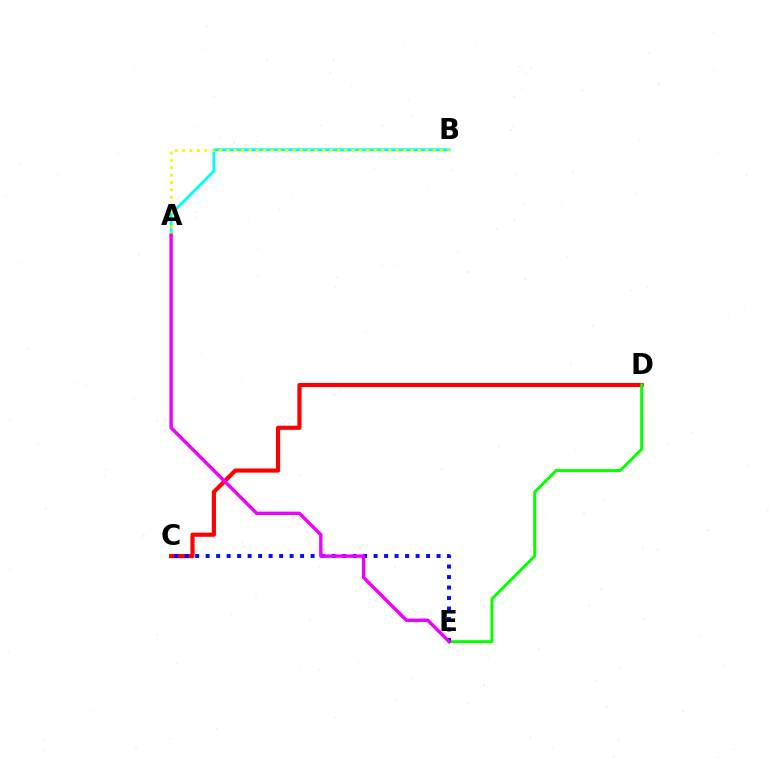{('C', 'D'): [{'color': '#ff0000', 'line_style': 'solid', 'thickness': 2.98}], ('A', 'B'): [{'color': '#00fff6', 'line_style': 'solid', 'thickness': 2.03}, {'color': '#fcf500', 'line_style': 'dotted', 'thickness': 2.0}], ('D', 'E'): [{'color': '#08ff00', 'line_style': 'solid', 'thickness': 2.15}], ('C', 'E'): [{'color': '#0010ff', 'line_style': 'dotted', 'thickness': 2.85}], ('A', 'E'): [{'color': '#ee00ff', 'line_style': 'solid', 'thickness': 2.45}]}